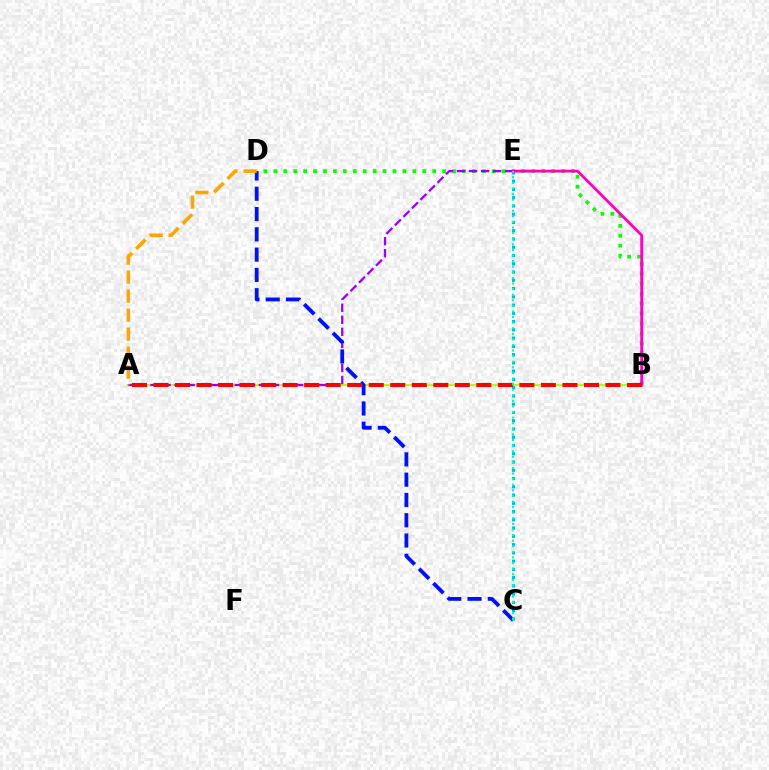{('B', 'D'): [{'color': '#08ff00', 'line_style': 'dotted', 'thickness': 2.7}], ('A', 'B'): [{'color': '#b3ff00', 'line_style': 'solid', 'thickness': 1.52}, {'color': '#ff0000', 'line_style': 'dashed', 'thickness': 2.92}], ('A', 'E'): [{'color': '#9b00ff', 'line_style': 'dashed', 'thickness': 1.64}], ('C', 'D'): [{'color': '#0010ff', 'line_style': 'dashed', 'thickness': 2.76}], ('C', 'E'): [{'color': '#00b5ff', 'line_style': 'dotted', 'thickness': 2.24}, {'color': '#00ff9d', 'line_style': 'dotted', 'thickness': 1.52}], ('B', 'E'): [{'color': '#ff00bd', 'line_style': 'solid', 'thickness': 2.02}], ('A', 'D'): [{'color': '#ffa500', 'line_style': 'dashed', 'thickness': 2.58}]}